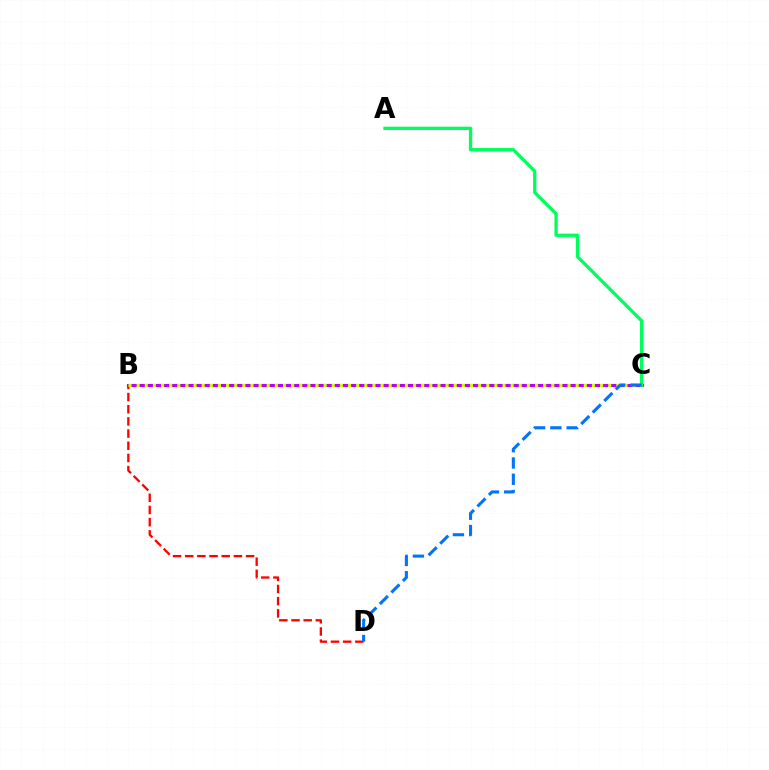{('B', 'C'): [{'color': '#b900ff', 'line_style': 'solid', 'thickness': 2.24}, {'color': '#d1ff00', 'line_style': 'dotted', 'thickness': 2.21}], ('B', 'D'): [{'color': '#ff0000', 'line_style': 'dashed', 'thickness': 1.65}], ('A', 'C'): [{'color': '#00ff5c', 'line_style': 'solid', 'thickness': 2.39}], ('C', 'D'): [{'color': '#0074ff', 'line_style': 'dashed', 'thickness': 2.21}]}